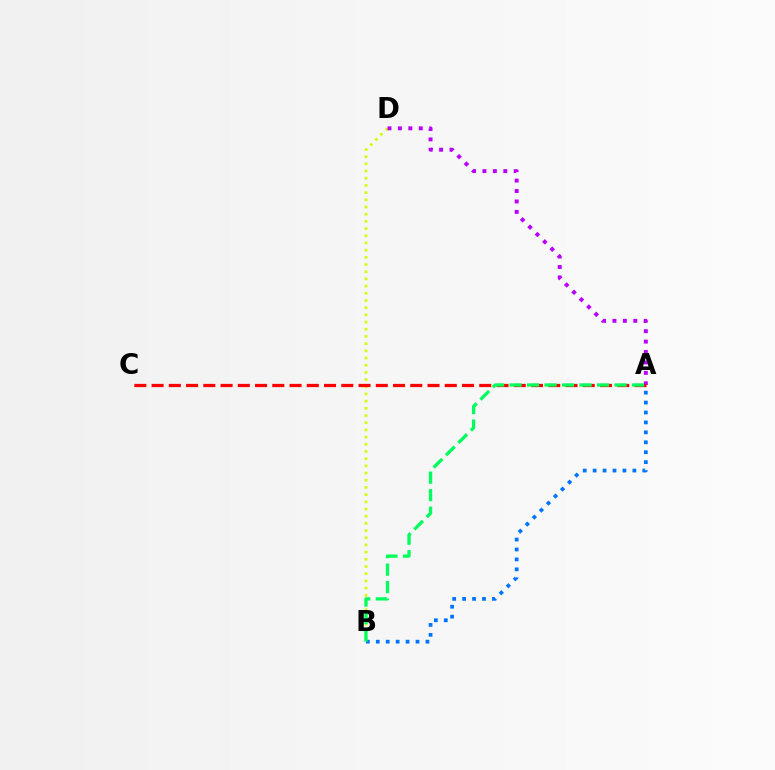{('B', 'D'): [{'color': '#d1ff00', 'line_style': 'dotted', 'thickness': 1.95}], ('A', 'D'): [{'color': '#b900ff', 'line_style': 'dotted', 'thickness': 2.83}], ('A', 'C'): [{'color': '#ff0000', 'line_style': 'dashed', 'thickness': 2.34}], ('A', 'B'): [{'color': '#0074ff', 'line_style': 'dotted', 'thickness': 2.7}, {'color': '#00ff5c', 'line_style': 'dashed', 'thickness': 2.38}]}